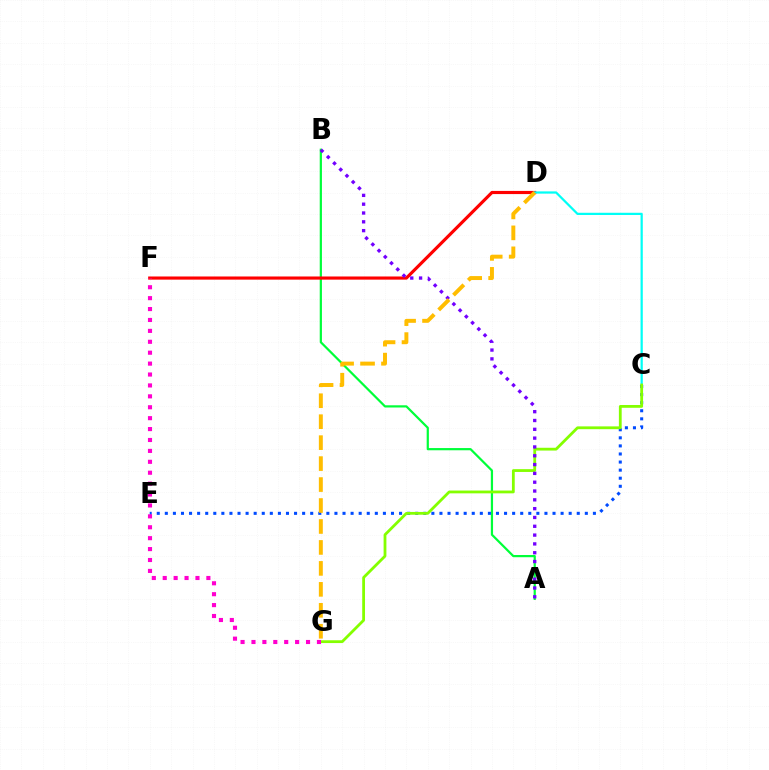{('A', 'B'): [{'color': '#00ff39', 'line_style': 'solid', 'thickness': 1.59}, {'color': '#7200ff', 'line_style': 'dotted', 'thickness': 2.4}], ('D', 'F'): [{'color': '#ff0000', 'line_style': 'solid', 'thickness': 2.27}], ('C', 'D'): [{'color': '#00fff6', 'line_style': 'solid', 'thickness': 1.61}], ('C', 'E'): [{'color': '#004bff', 'line_style': 'dotted', 'thickness': 2.19}], ('C', 'G'): [{'color': '#84ff00', 'line_style': 'solid', 'thickness': 2.01}], ('D', 'G'): [{'color': '#ffbd00', 'line_style': 'dashed', 'thickness': 2.85}], ('F', 'G'): [{'color': '#ff00cf', 'line_style': 'dotted', 'thickness': 2.96}]}